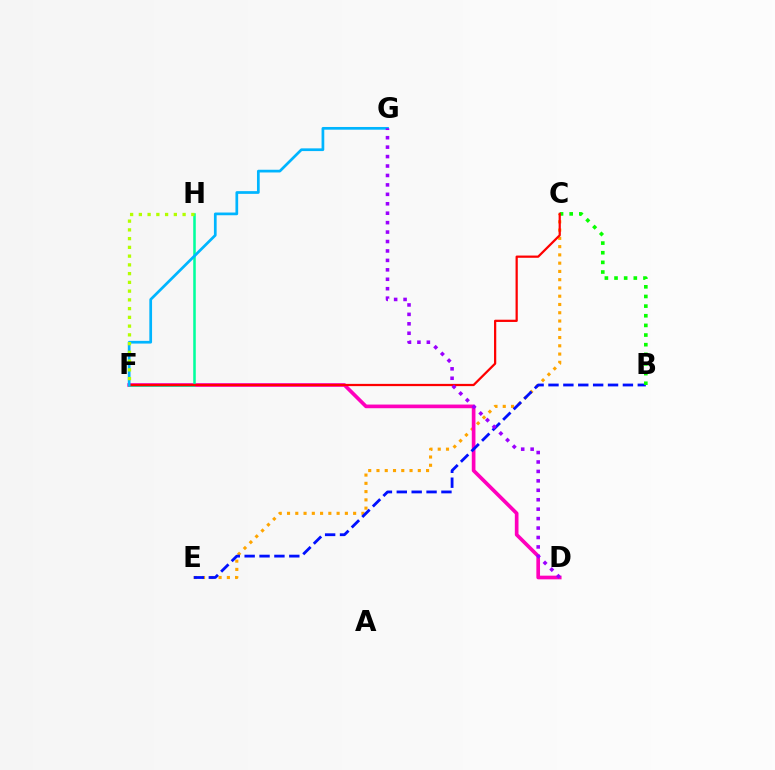{('C', 'E'): [{'color': '#ffa500', 'line_style': 'dotted', 'thickness': 2.25}], ('D', 'F'): [{'color': '#ff00bd', 'line_style': 'solid', 'thickness': 2.64}], ('B', 'E'): [{'color': '#0010ff', 'line_style': 'dashed', 'thickness': 2.02}], ('B', 'C'): [{'color': '#08ff00', 'line_style': 'dotted', 'thickness': 2.62}], ('F', 'H'): [{'color': '#00ff9d', 'line_style': 'solid', 'thickness': 1.83}, {'color': '#b3ff00', 'line_style': 'dotted', 'thickness': 2.38}], ('C', 'F'): [{'color': '#ff0000', 'line_style': 'solid', 'thickness': 1.61}], ('F', 'G'): [{'color': '#00b5ff', 'line_style': 'solid', 'thickness': 1.96}], ('D', 'G'): [{'color': '#9b00ff', 'line_style': 'dotted', 'thickness': 2.56}]}